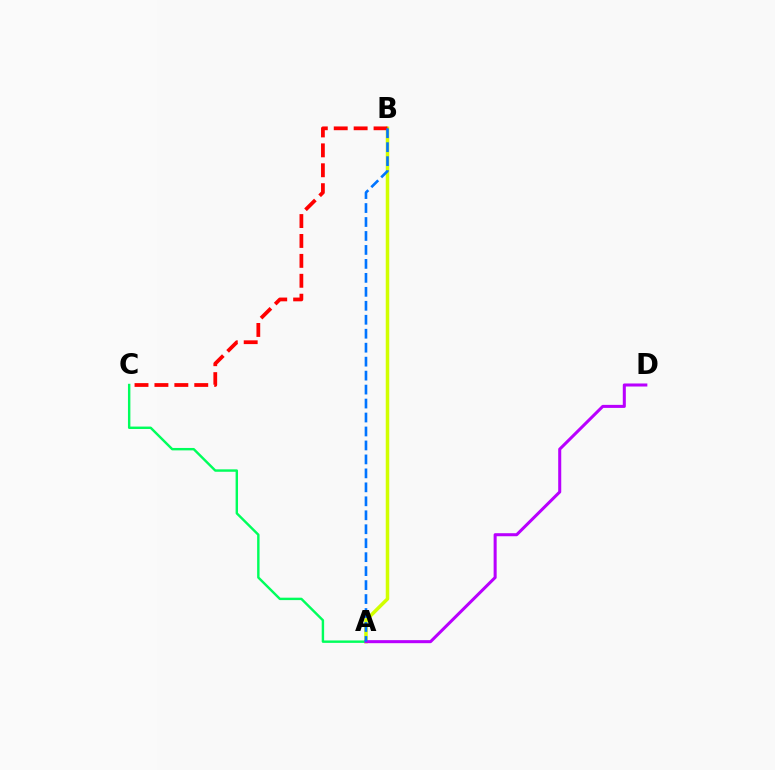{('A', 'B'): [{'color': '#d1ff00', 'line_style': 'solid', 'thickness': 2.52}, {'color': '#0074ff', 'line_style': 'dashed', 'thickness': 1.9}], ('A', 'C'): [{'color': '#00ff5c', 'line_style': 'solid', 'thickness': 1.74}], ('A', 'D'): [{'color': '#b900ff', 'line_style': 'solid', 'thickness': 2.19}], ('B', 'C'): [{'color': '#ff0000', 'line_style': 'dashed', 'thickness': 2.71}]}